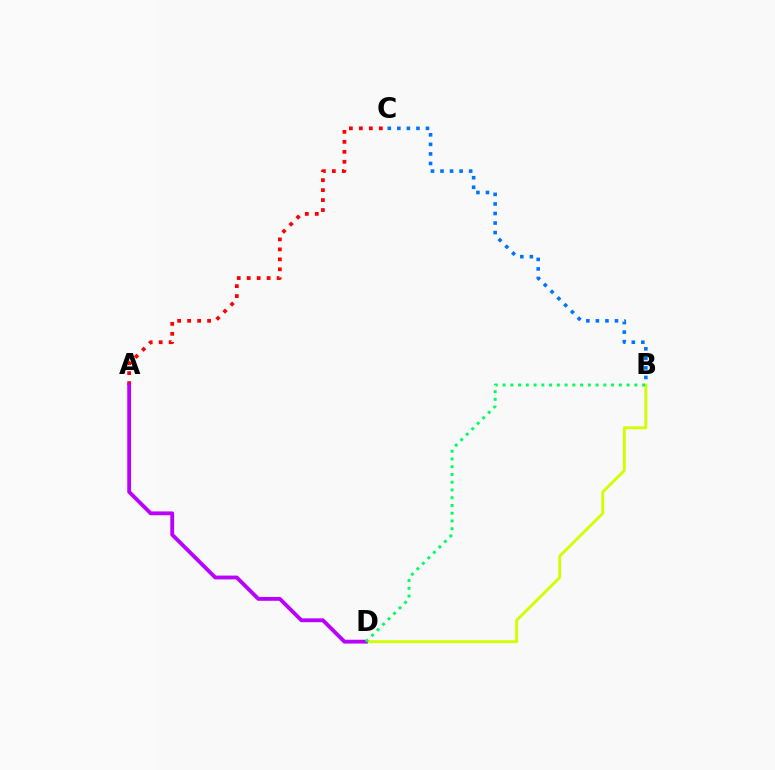{('B', 'C'): [{'color': '#0074ff', 'line_style': 'dotted', 'thickness': 2.59}], ('B', 'D'): [{'color': '#d1ff00', 'line_style': 'solid', 'thickness': 2.08}, {'color': '#00ff5c', 'line_style': 'dotted', 'thickness': 2.11}], ('A', 'C'): [{'color': '#ff0000', 'line_style': 'dotted', 'thickness': 2.71}], ('A', 'D'): [{'color': '#b900ff', 'line_style': 'solid', 'thickness': 2.75}]}